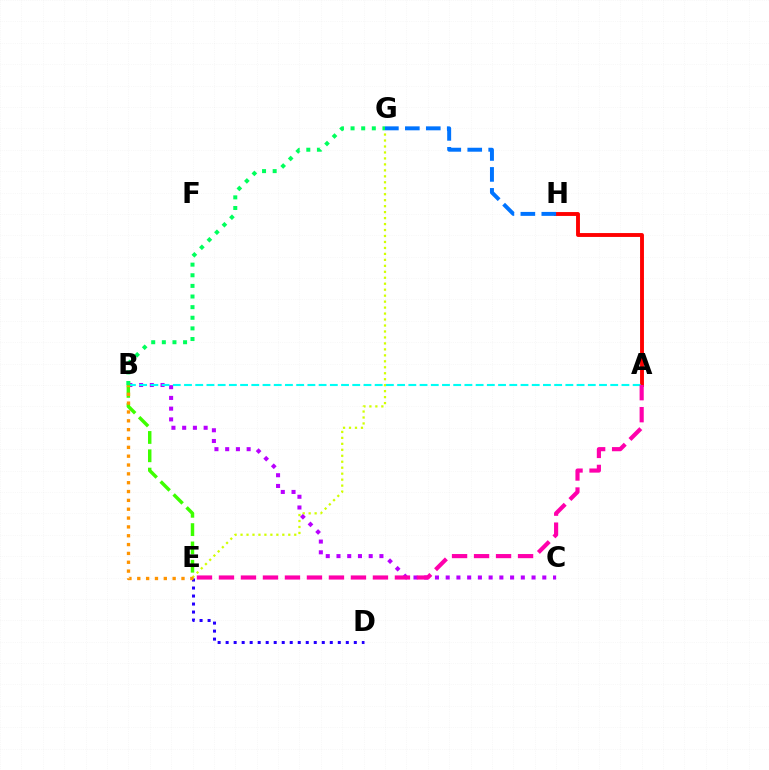{('A', 'H'): [{'color': '#ff0000', 'line_style': 'solid', 'thickness': 2.8}], ('E', 'G'): [{'color': '#d1ff00', 'line_style': 'dotted', 'thickness': 1.62}], ('B', 'C'): [{'color': '#b900ff', 'line_style': 'dotted', 'thickness': 2.92}], ('A', 'B'): [{'color': '#00fff6', 'line_style': 'dashed', 'thickness': 1.52}], ('B', 'E'): [{'color': '#3dff00', 'line_style': 'dashed', 'thickness': 2.49}, {'color': '#ff9400', 'line_style': 'dotted', 'thickness': 2.4}], ('D', 'E'): [{'color': '#2500ff', 'line_style': 'dotted', 'thickness': 2.18}], ('A', 'E'): [{'color': '#ff00ac', 'line_style': 'dashed', 'thickness': 2.99}], ('B', 'G'): [{'color': '#00ff5c', 'line_style': 'dotted', 'thickness': 2.89}], ('G', 'H'): [{'color': '#0074ff', 'line_style': 'dashed', 'thickness': 2.85}]}